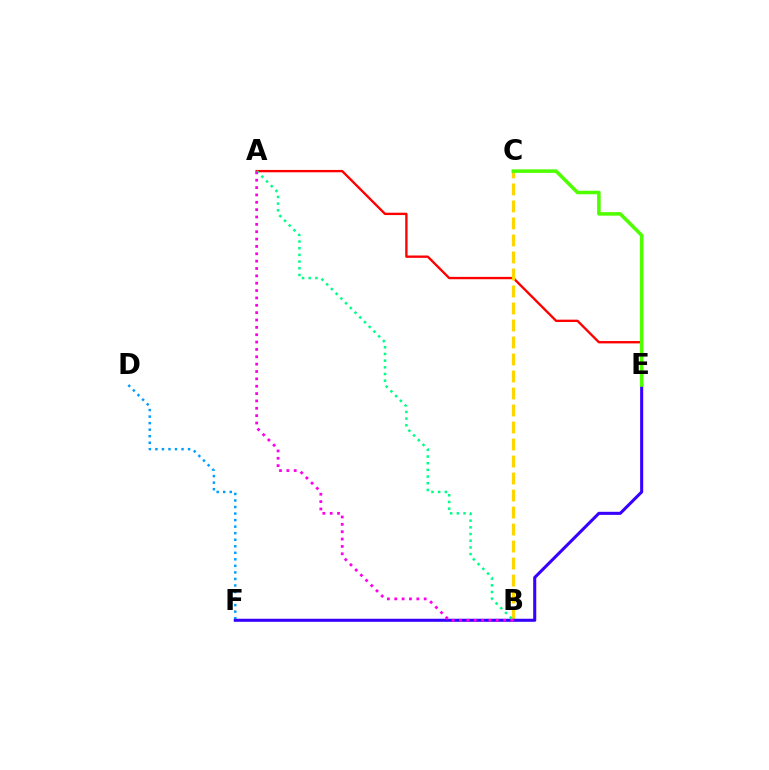{('A', 'E'): [{'color': '#ff0000', 'line_style': 'solid', 'thickness': 1.69}], ('D', 'F'): [{'color': '#009eff', 'line_style': 'dotted', 'thickness': 1.78}], ('B', 'C'): [{'color': '#ffd500', 'line_style': 'dashed', 'thickness': 2.31}], ('E', 'F'): [{'color': '#3700ff', 'line_style': 'solid', 'thickness': 2.2}], ('C', 'E'): [{'color': '#4fff00', 'line_style': 'solid', 'thickness': 2.55}], ('A', 'B'): [{'color': '#00ff86', 'line_style': 'dotted', 'thickness': 1.82}, {'color': '#ff00ed', 'line_style': 'dotted', 'thickness': 2.0}]}